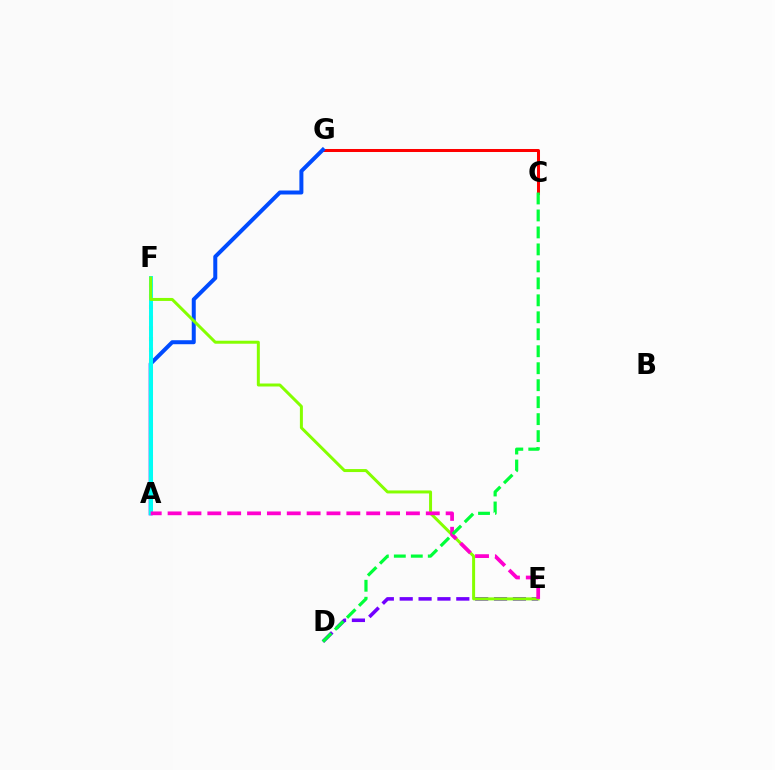{('C', 'G'): [{'color': '#ff0000', 'line_style': 'solid', 'thickness': 2.17}], ('D', 'E'): [{'color': '#7200ff', 'line_style': 'dashed', 'thickness': 2.56}], ('A', 'G'): [{'color': '#004bff', 'line_style': 'solid', 'thickness': 2.88}], ('A', 'F'): [{'color': '#ffbd00', 'line_style': 'dotted', 'thickness': 2.92}, {'color': '#00fff6', 'line_style': 'solid', 'thickness': 2.84}], ('E', 'F'): [{'color': '#84ff00', 'line_style': 'solid', 'thickness': 2.15}], ('A', 'E'): [{'color': '#ff00cf', 'line_style': 'dashed', 'thickness': 2.7}], ('C', 'D'): [{'color': '#00ff39', 'line_style': 'dashed', 'thickness': 2.31}]}